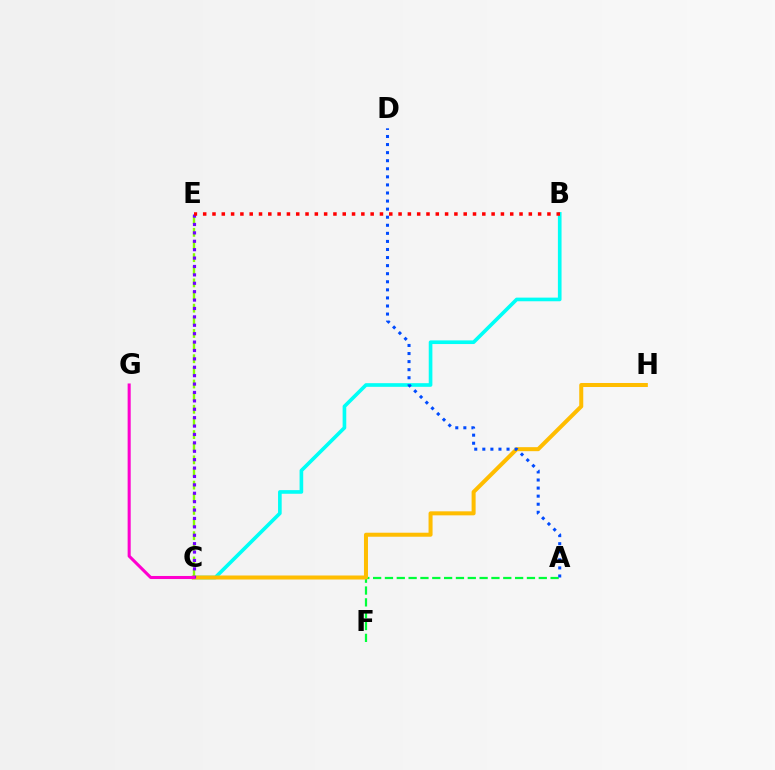{('C', 'E'): [{'color': '#84ff00', 'line_style': 'dashed', 'thickness': 1.72}, {'color': '#7200ff', 'line_style': 'dotted', 'thickness': 2.28}], ('A', 'F'): [{'color': '#00ff39', 'line_style': 'dashed', 'thickness': 1.61}], ('B', 'C'): [{'color': '#00fff6', 'line_style': 'solid', 'thickness': 2.62}], ('C', 'H'): [{'color': '#ffbd00', 'line_style': 'solid', 'thickness': 2.89}], ('A', 'D'): [{'color': '#004bff', 'line_style': 'dotted', 'thickness': 2.19}], ('C', 'G'): [{'color': '#ff00cf', 'line_style': 'solid', 'thickness': 2.2}], ('B', 'E'): [{'color': '#ff0000', 'line_style': 'dotted', 'thickness': 2.53}]}